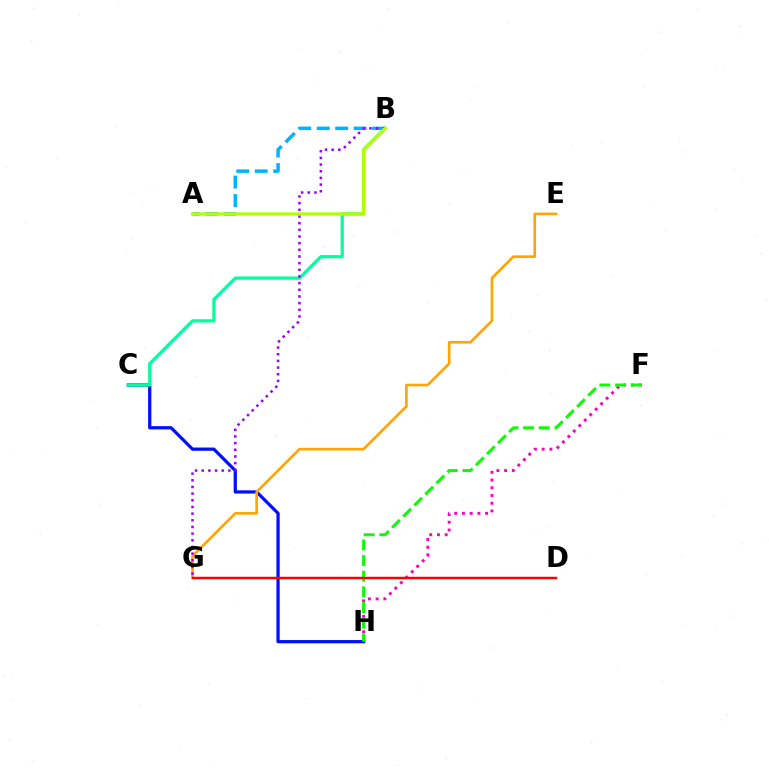{('F', 'H'): [{'color': '#ff00bd', 'line_style': 'dotted', 'thickness': 2.1}, {'color': '#08ff00', 'line_style': 'dashed', 'thickness': 2.13}], ('C', 'H'): [{'color': '#0010ff', 'line_style': 'solid', 'thickness': 2.34}], ('E', 'G'): [{'color': '#ffa500', 'line_style': 'solid', 'thickness': 1.9}], ('A', 'B'): [{'color': '#00b5ff', 'line_style': 'dashed', 'thickness': 2.51}, {'color': '#b3ff00', 'line_style': 'solid', 'thickness': 2.25}], ('B', 'C'): [{'color': '#00ff9d', 'line_style': 'solid', 'thickness': 2.29}], ('B', 'G'): [{'color': '#9b00ff', 'line_style': 'dotted', 'thickness': 1.81}], ('D', 'G'): [{'color': '#ff0000', 'line_style': 'solid', 'thickness': 1.78}]}